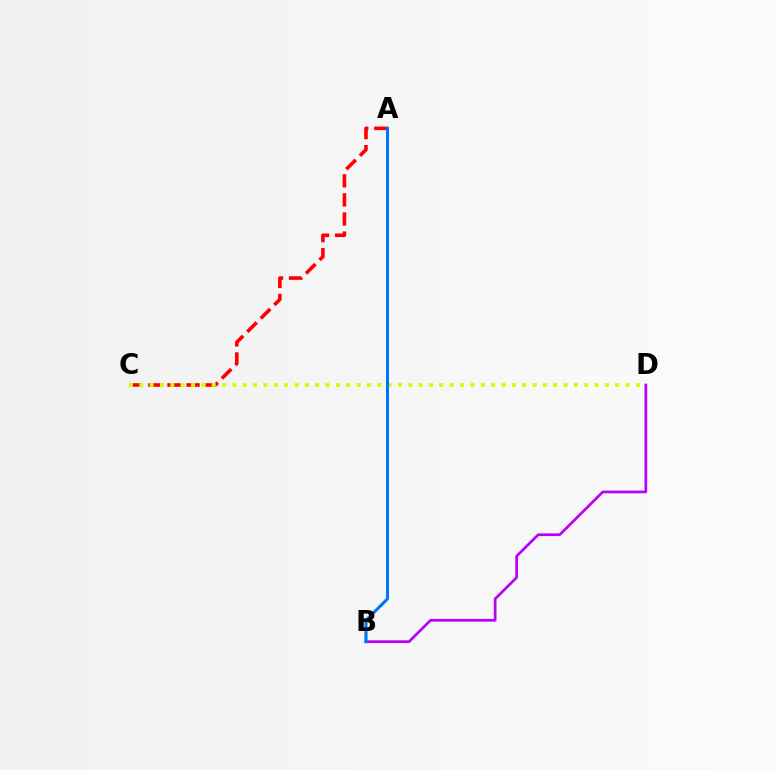{('A', 'B'): [{'color': '#00ff5c', 'line_style': 'dashed', 'thickness': 1.83}, {'color': '#0074ff', 'line_style': 'solid', 'thickness': 2.16}], ('A', 'C'): [{'color': '#ff0000', 'line_style': 'dashed', 'thickness': 2.59}], ('B', 'D'): [{'color': '#b900ff', 'line_style': 'solid', 'thickness': 1.96}], ('C', 'D'): [{'color': '#d1ff00', 'line_style': 'dotted', 'thickness': 2.81}]}